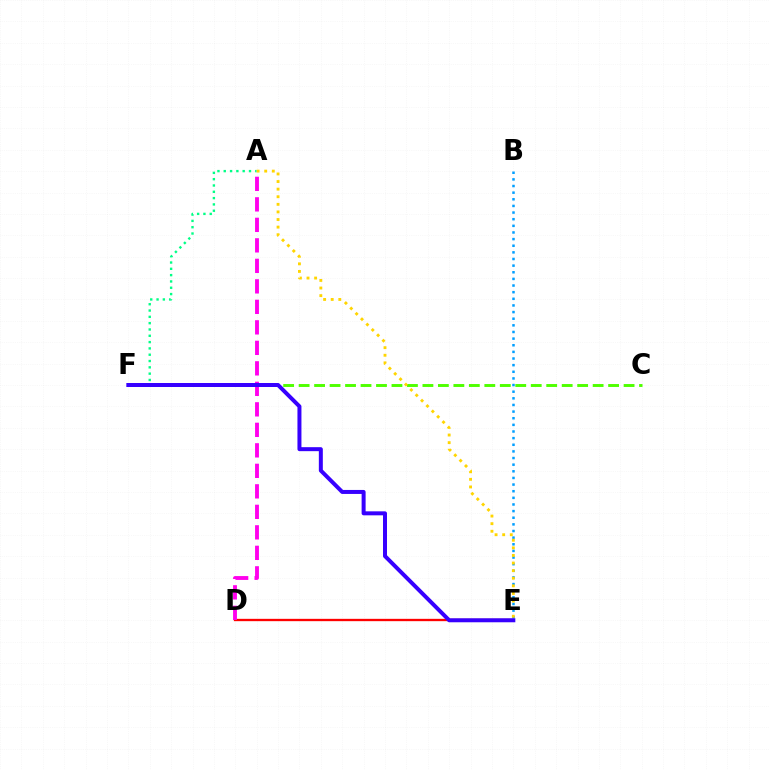{('D', 'E'): [{'color': '#ff0000', 'line_style': 'solid', 'thickness': 1.67}], ('B', 'E'): [{'color': '#009eff', 'line_style': 'dotted', 'thickness': 1.8}], ('A', 'D'): [{'color': '#ff00ed', 'line_style': 'dashed', 'thickness': 2.78}], ('C', 'F'): [{'color': '#4fff00', 'line_style': 'dashed', 'thickness': 2.1}], ('A', 'F'): [{'color': '#00ff86', 'line_style': 'dotted', 'thickness': 1.71}], ('E', 'F'): [{'color': '#3700ff', 'line_style': 'solid', 'thickness': 2.88}], ('A', 'E'): [{'color': '#ffd500', 'line_style': 'dotted', 'thickness': 2.06}]}